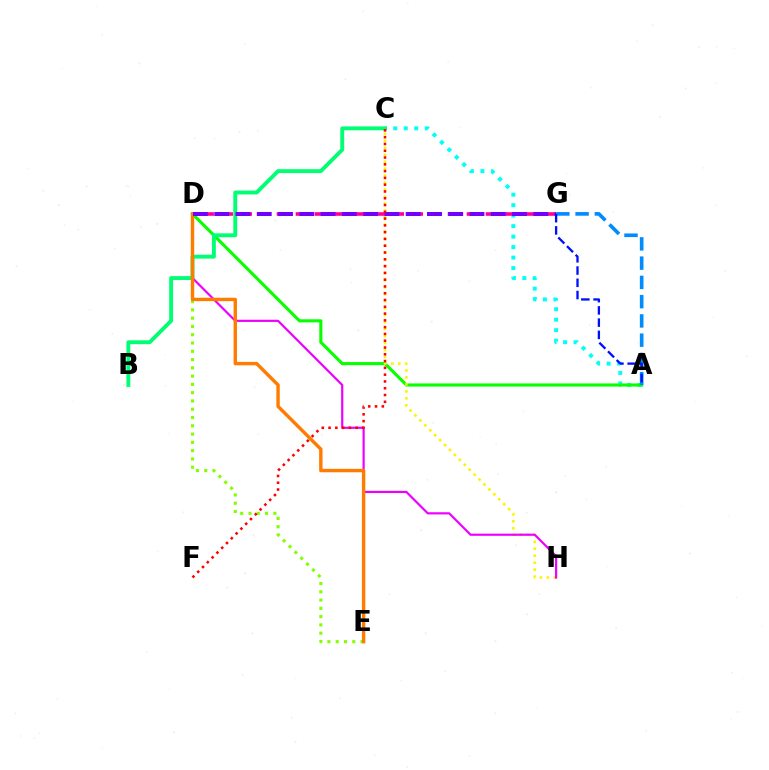{('A', 'C'): [{'color': '#00fff6', 'line_style': 'dotted', 'thickness': 2.85}], ('A', 'D'): [{'color': '#08ff00', 'line_style': 'solid', 'thickness': 2.23}], ('D', 'G'): [{'color': '#ff0094', 'line_style': 'dashed', 'thickness': 2.58}, {'color': '#7200ff', 'line_style': 'dashed', 'thickness': 2.89}], ('D', 'E'): [{'color': '#84ff00', 'line_style': 'dotted', 'thickness': 2.25}, {'color': '#ff7c00', 'line_style': 'solid', 'thickness': 2.45}], ('C', 'H'): [{'color': '#fcf500', 'line_style': 'dotted', 'thickness': 1.89}], ('A', 'G'): [{'color': '#008cff', 'line_style': 'dashed', 'thickness': 2.62}, {'color': '#0010ff', 'line_style': 'dashed', 'thickness': 1.66}], ('B', 'C'): [{'color': '#00ff74', 'line_style': 'solid', 'thickness': 2.8}], ('D', 'H'): [{'color': '#ee00ff', 'line_style': 'solid', 'thickness': 1.57}], ('C', 'F'): [{'color': '#ff0000', 'line_style': 'dotted', 'thickness': 1.84}]}